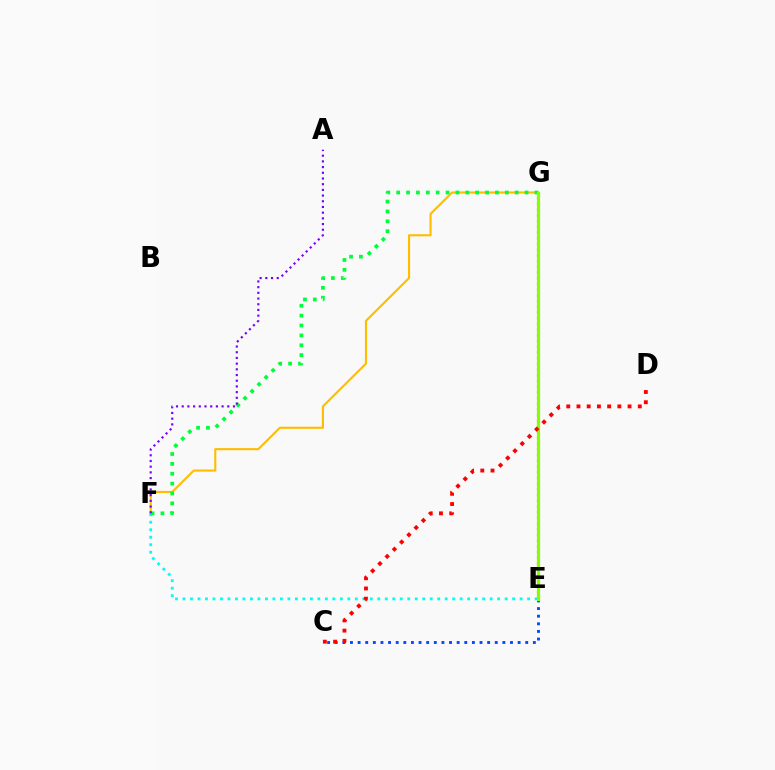{('F', 'G'): [{'color': '#ffbd00', 'line_style': 'solid', 'thickness': 1.53}, {'color': '#00ff39', 'line_style': 'dotted', 'thickness': 2.68}], ('E', 'F'): [{'color': '#00fff6', 'line_style': 'dotted', 'thickness': 2.04}], ('C', 'E'): [{'color': '#004bff', 'line_style': 'dotted', 'thickness': 2.07}], ('E', 'G'): [{'color': '#ff00cf', 'line_style': 'dotted', 'thickness': 1.55}, {'color': '#84ff00', 'line_style': 'solid', 'thickness': 2.3}], ('A', 'F'): [{'color': '#7200ff', 'line_style': 'dotted', 'thickness': 1.55}], ('C', 'D'): [{'color': '#ff0000', 'line_style': 'dotted', 'thickness': 2.78}]}